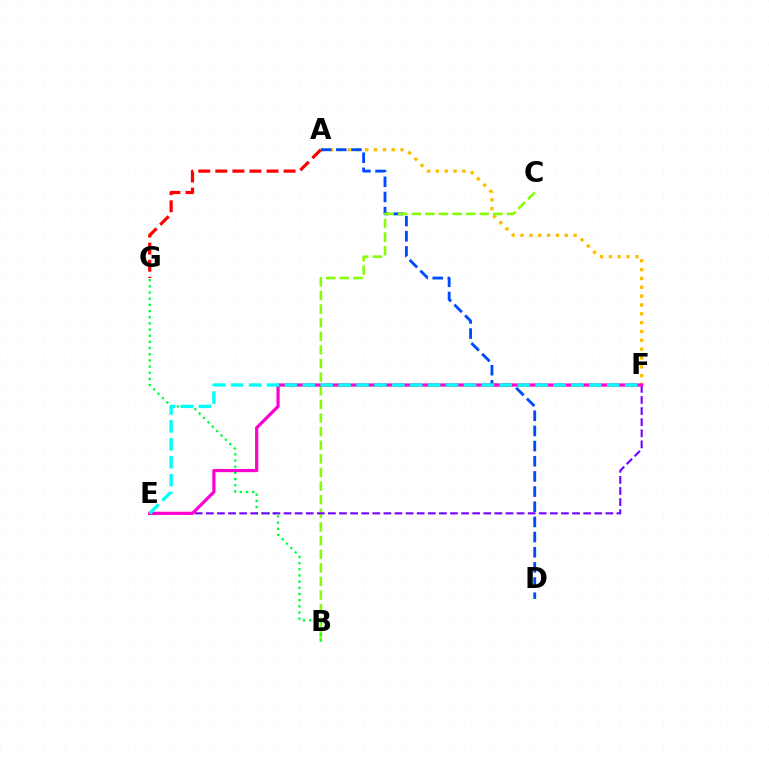{('A', 'G'): [{'color': '#ff0000', 'line_style': 'dashed', 'thickness': 2.32}], ('A', 'F'): [{'color': '#ffbd00', 'line_style': 'dotted', 'thickness': 2.4}], ('A', 'D'): [{'color': '#004bff', 'line_style': 'dashed', 'thickness': 2.06}], ('B', 'C'): [{'color': '#84ff00', 'line_style': 'dashed', 'thickness': 1.85}], ('B', 'G'): [{'color': '#00ff39', 'line_style': 'dotted', 'thickness': 1.68}], ('E', 'F'): [{'color': '#7200ff', 'line_style': 'dashed', 'thickness': 1.51}, {'color': '#ff00cf', 'line_style': 'solid', 'thickness': 2.31}, {'color': '#00fff6', 'line_style': 'dashed', 'thickness': 2.43}]}